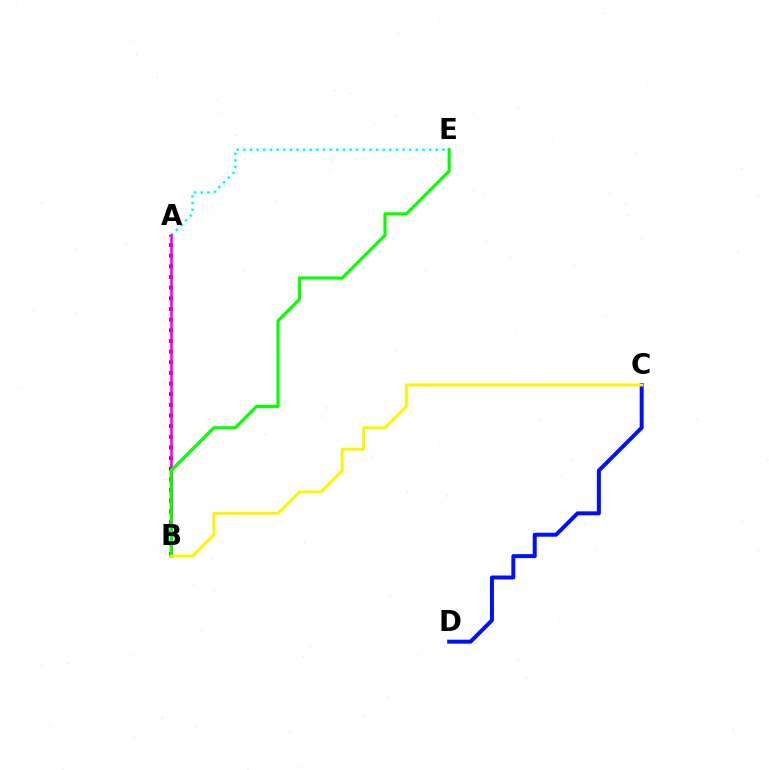{('A', 'B'): [{'color': '#ff0000', 'line_style': 'dotted', 'thickness': 2.89}, {'color': '#ee00ff', 'line_style': 'solid', 'thickness': 1.85}], ('A', 'E'): [{'color': '#00fff6', 'line_style': 'dotted', 'thickness': 1.8}], ('C', 'D'): [{'color': '#0010ff', 'line_style': 'solid', 'thickness': 2.86}], ('B', 'E'): [{'color': '#08ff00', 'line_style': 'solid', 'thickness': 2.27}], ('B', 'C'): [{'color': '#fcf500', 'line_style': 'solid', 'thickness': 2.08}]}